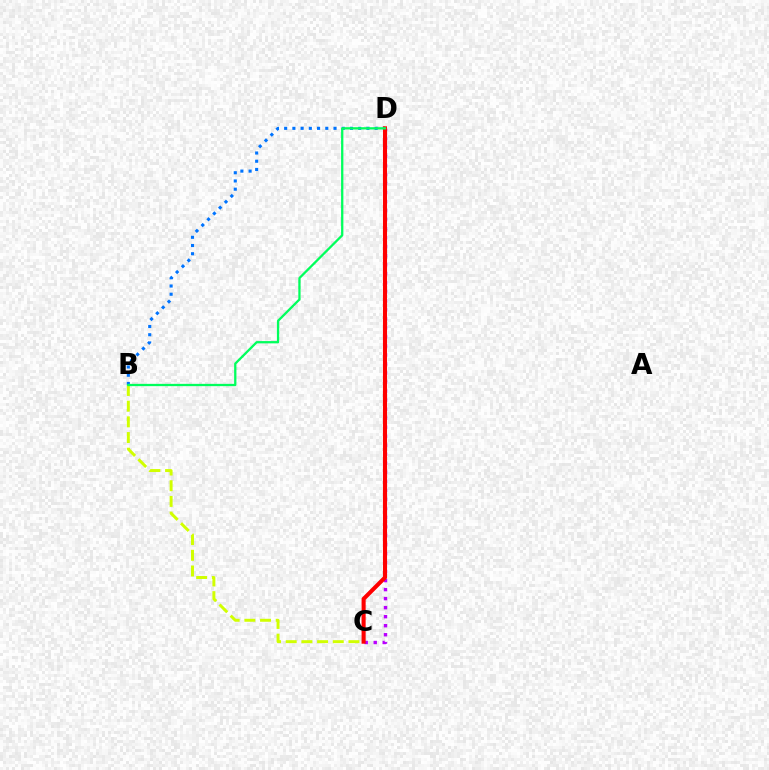{('C', 'D'): [{'color': '#b900ff', 'line_style': 'dotted', 'thickness': 2.45}, {'color': '#ff0000', 'line_style': 'solid', 'thickness': 2.93}], ('B', 'D'): [{'color': '#0074ff', 'line_style': 'dotted', 'thickness': 2.23}, {'color': '#00ff5c', 'line_style': 'solid', 'thickness': 1.65}], ('B', 'C'): [{'color': '#d1ff00', 'line_style': 'dashed', 'thickness': 2.13}]}